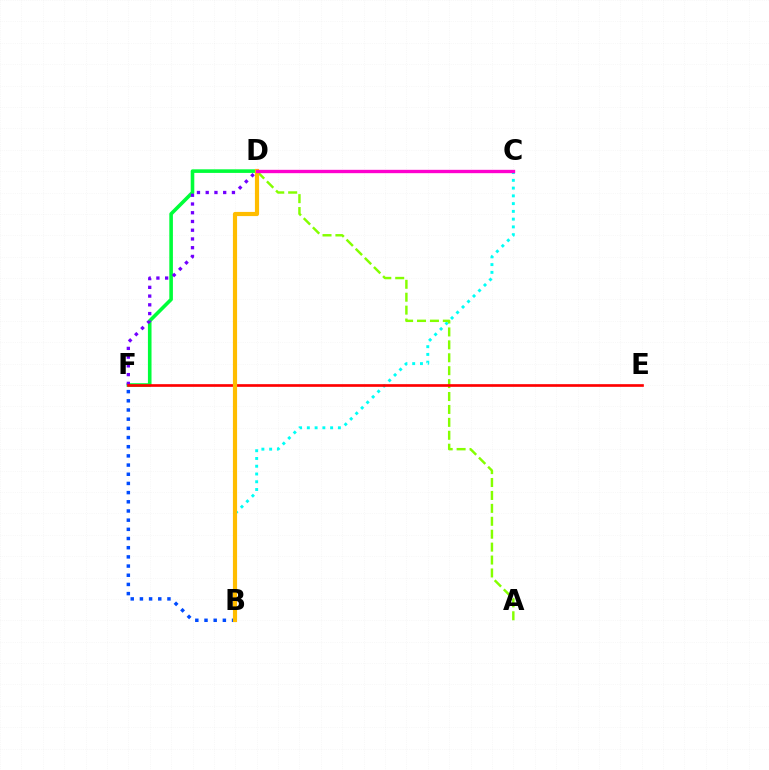{('D', 'F'): [{'color': '#00ff39', 'line_style': 'solid', 'thickness': 2.59}, {'color': '#7200ff', 'line_style': 'dotted', 'thickness': 2.37}], ('B', 'C'): [{'color': '#00fff6', 'line_style': 'dotted', 'thickness': 2.11}], ('B', 'F'): [{'color': '#004bff', 'line_style': 'dotted', 'thickness': 2.49}], ('A', 'D'): [{'color': '#84ff00', 'line_style': 'dashed', 'thickness': 1.75}], ('E', 'F'): [{'color': '#ff0000', 'line_style': 'solid', 'thickness': 1.92}], ('B', 'D'): [{'color': '#ffbd00', 'line_style': 'solid', 'thickness': 3.0}], ('C', 'D'): [{'color': '#ff00cf', 'line_style': 'solid', 'thickness': 2.41}]}